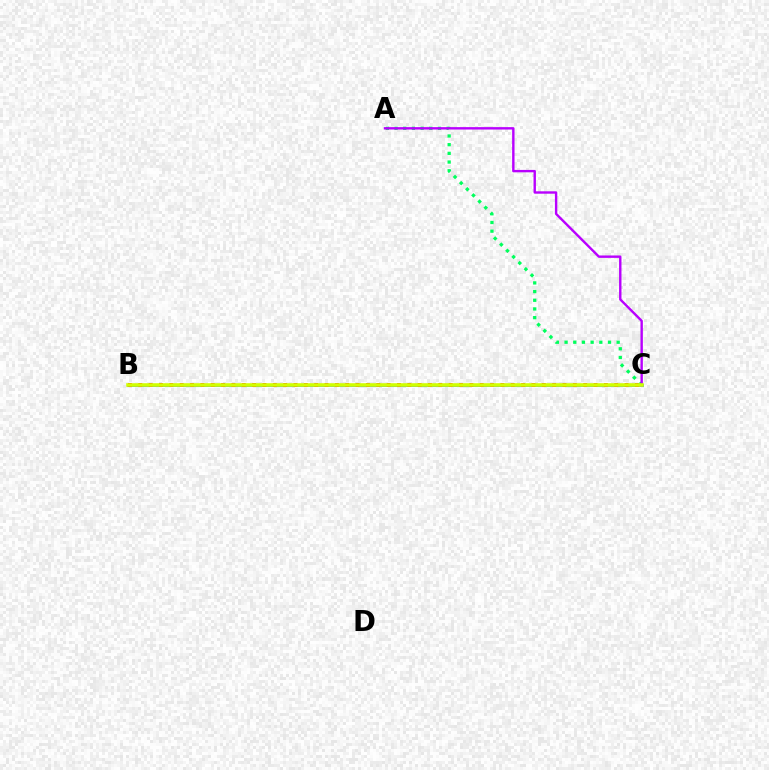{('B', 'C'): [{'color': '#0074ff', 'line_style': 'solid', 'thickness': 1.92}, {'color': '#ff0000', 'line_style': 'dotted', 'thickness': 2.81}, {'color': '#d1ff00', 'line_style': 'solid', 'thickness': 2.58}], ('A', 'C'): [{'color': '#00ff5c', 'line_style': 'dotted', 'thickness': 2.36}, {'color': '#b900ff', 'line_style': 'solid', 'thickness': 1.73}]}